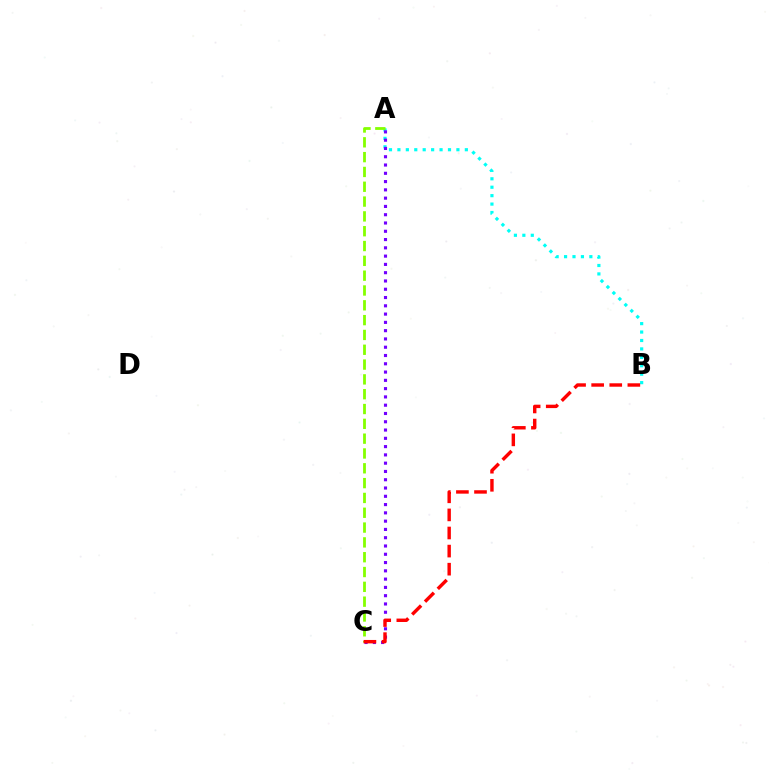{('A', 'B'): [{'color': '#00fff6', 'line_style': 'dotted', 'thickness': 2.29}], ('A', 'C'): [{'color': '#7200ff', 'line_style': 'dotted', 'thickness': 2.25}, {'color': '#84ff00', 'line_style': 'dashed', 'thickness': 2.01}], ('B', 'C'): [{'color': '#ff0000', 'line_style': 'dashed', 'thickness': 2.46}]}